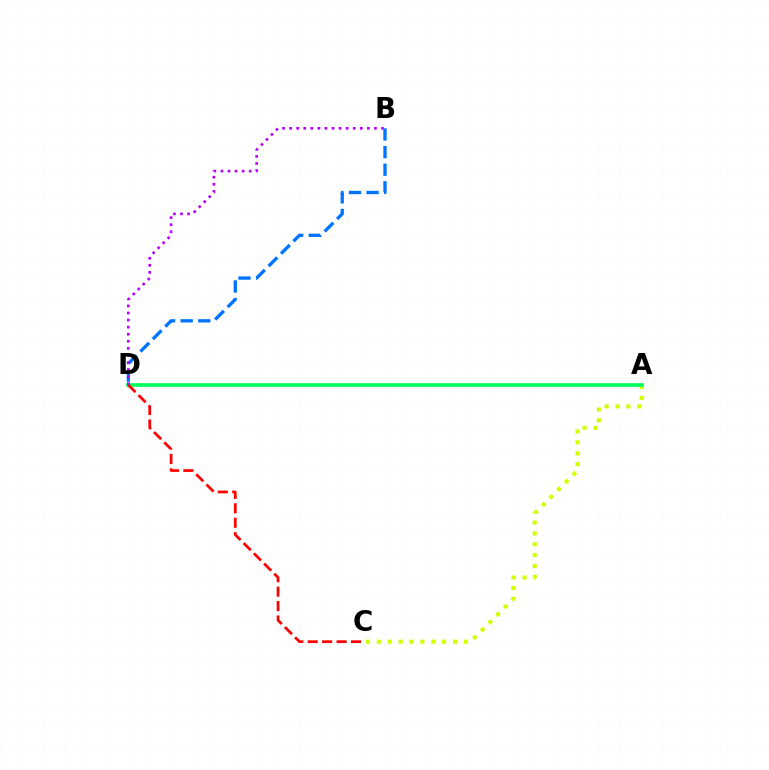{('A', 'C'): [{'color': '#d1ff00', 'line_style': 'dotted', 'thickness': 2.95}], ('B', 'D'): [{'color': '#0074ff', 'line_style': 'dashed', 'thickness': 2.39}, {'color': '#b900ff', 'line_style': 'dotted', 'thickness': 1.92}], ('A', 'D'): [{'color': '#00ff5c', 'line_style': 'solid', 'thickness': 2.64}], ('C', 'D'): [{'color': '#ff0000', 'line_style': 'dashed', 'thickness': 1.96}]}